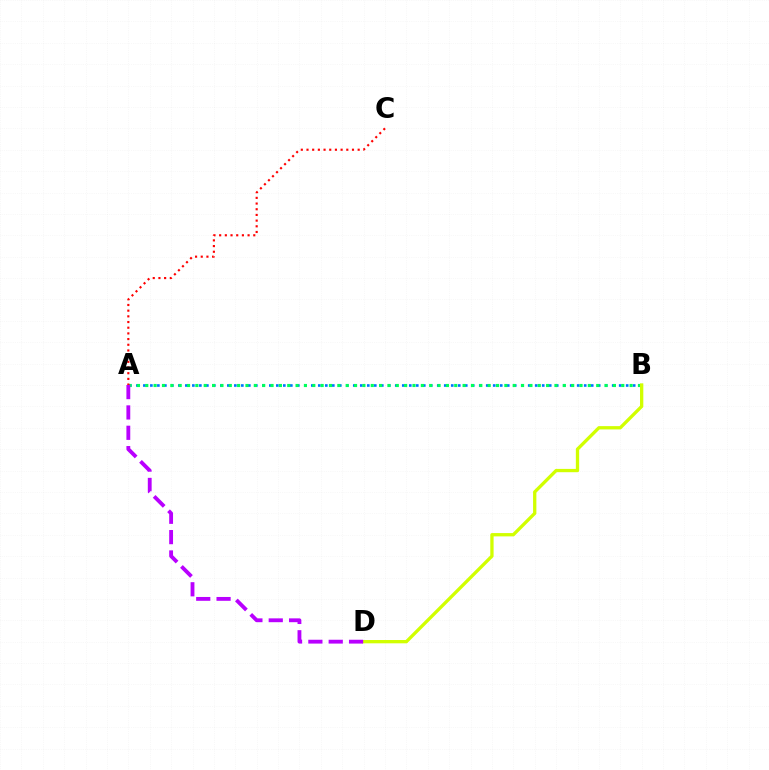{('A', 'B'): [{'color': '#0074ff', 'line_style': 'dotted', 'thickness': 1.9}, {'color': '#00ff5c', 'line_style': 'dotted', 'thickness': 2.27}], ('A', 'C'): [{'color': '#ff0000', 'line_style': 'dotted', 'thickness': 1.54}], ('B', 'D'): [{'color': '#d1ff00', 'line_style': 'solid', 'thickness': 2.38}], ('A', 'D'): [{'color': '#b900ff', 'line_style': 'dashed', 'thickness': 2.76}]}